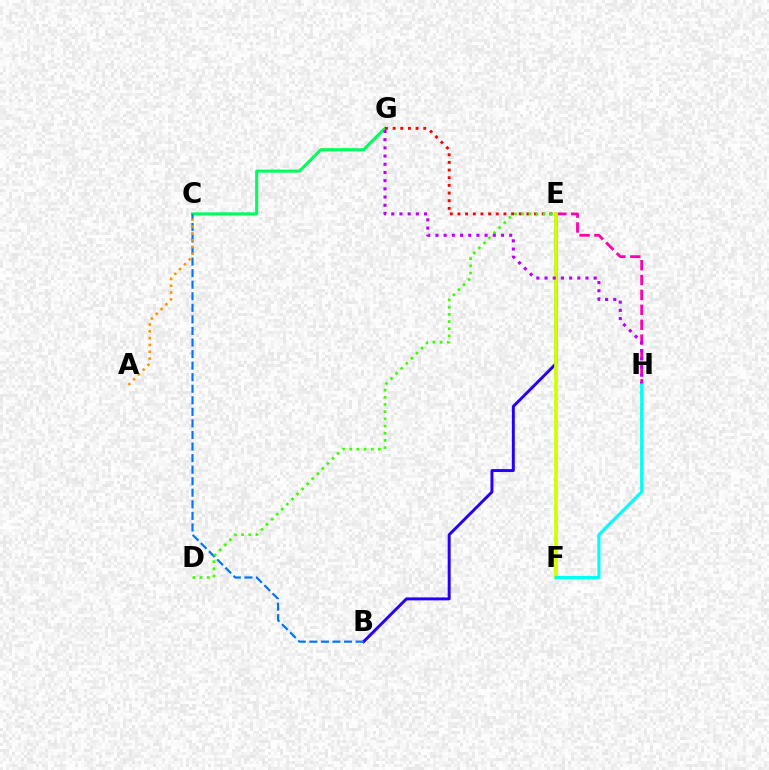{('B', 'E'): [{'color': '#2500ff', 'line_style': 'solid', 'thickness': 2.12}], ('C', 'G'): [{'color': '#00ff5c', 'line_style': 'solid', 'thickness': 2.21}], ('E', 'G'): [{'color': '#ff0000', 'line_style': 'dotted', 'thickness': 2.08}], ('E', 'H'): [{'color': '#ff00ac', 'line_style': 'dashed', 'thickness': 2.02}], ('E', 'F'): [{'color': '#d1ff00', 'line_style': 'solid', 'thickness': 2.69}], ('B', 'C'): [{'color': '#0074ff', 'line_style': 'dashed', 'thickness': 1.57}], ('D', 'E'): [{'color': '#3dff00', 'line_style': 'dotted', 'thickness': 1.95}], ('A', 'C'): [{'color': '#ff9400', 'line_style': 'dotted', 'thickness': 1.85}], ('G', 'H'): [{'color': '#b900ff', 'line_style': 'dotted', 'thickness': 2.23}], ('F', 'H'): [{'color': '#00fff6', 'line_style': 'solid', 'thickness': 2.24}]}